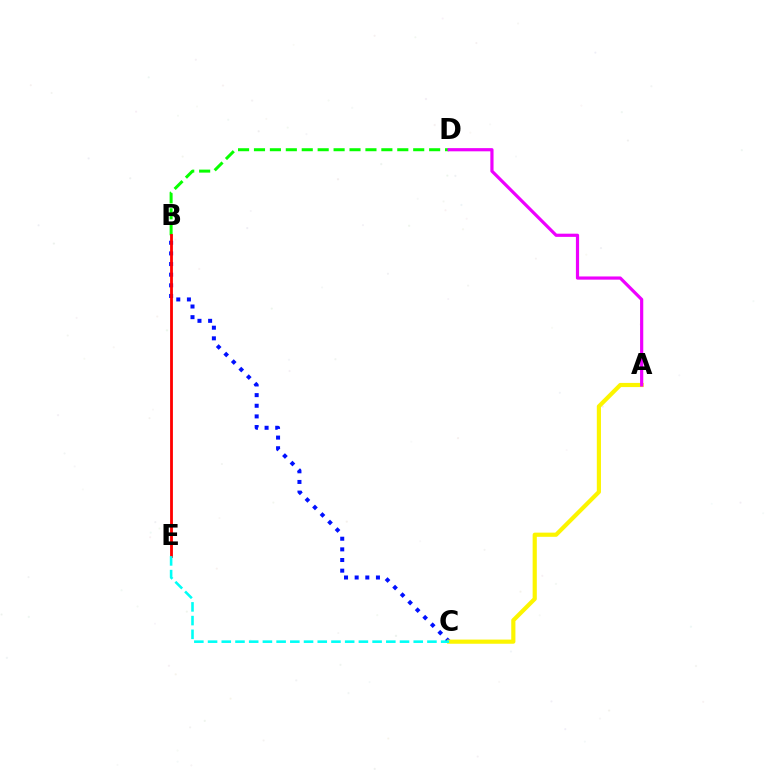{('B', 'C'): [{'color': '#0010ff', 'line_style': 'dotted', 'thickness': 2.89}], ('B', 'D'): [{'color': '#08ff00', 'line_style': 'dashed', 'thickness': 2.16}], ('B', 'E'): [{'color': '#ff0000', 'line_style': 'solid', 'thickness': 2.02}], ('A', 'C'): [{'color': '#fcf500', 'line_style': 'solid', 'thickness': 3.0}], ('A', 'D'): [{'color': '#ee00ff', 'line_style': 'solid', 'thickness': 2.3}], ('C', 'E'): [{'color': '#00fff6', 'line_style': 'dashed', 'thickness': 1.86}]}